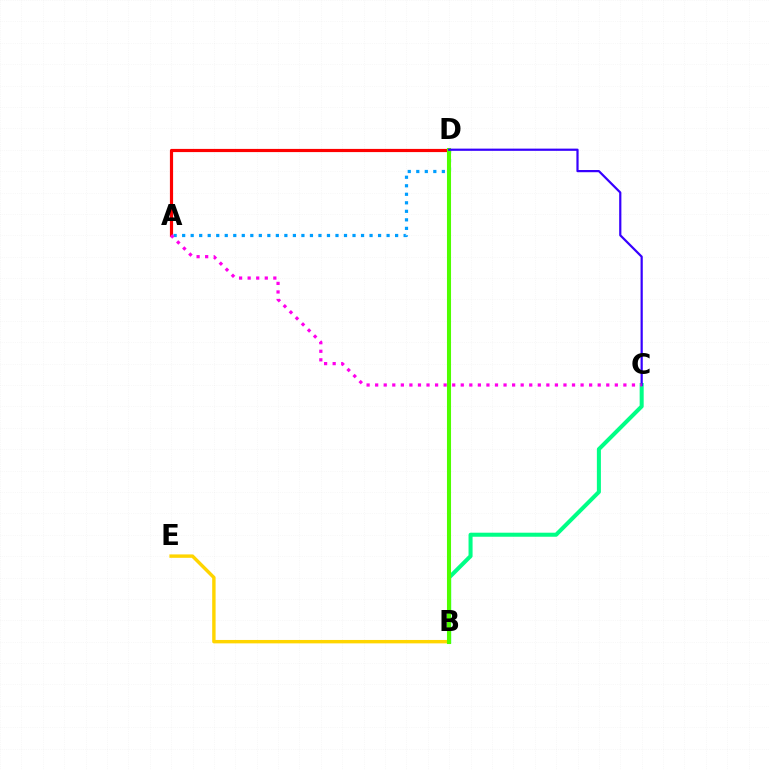{('B', 'C'): [{'color': '#00ff86', 'line_style': 'solid', 'thickness': 2.91}], ('A', 'D'): [{'color': '#009eff', 'line_style': 'dotted', 'thickness': 2.31}, {'color': '#ff0000', 'line_style': 'solid', 'thickness': 2.29}], ('B', 'E'): [{'color': '#ffd500', 'line_style': 'solid', 'thickness': 2.46}], ('B', 'D'): [{'color': '#4fff00', 'line_style': 'solid', 'thickness': 2.93}], ('C', 'D'): [{'color': '#3700ff', 'line_style': 'solid', 'thickness': 1.59}], ('A', 'C'): [{'color': '#ff00ed', 'line_style': 'dotted', 'thickness': 2.33}]}